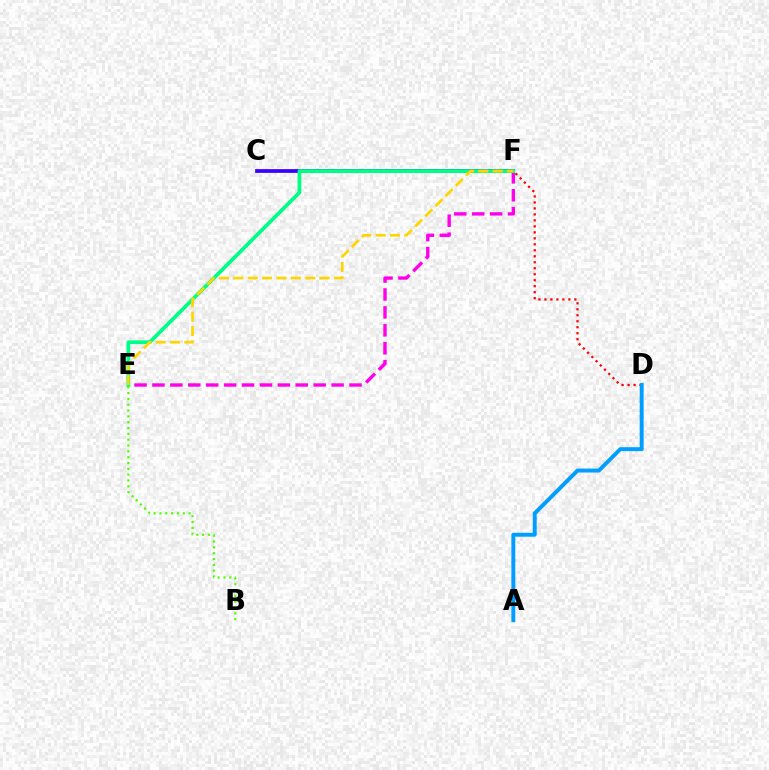{('D', 'F'): [{'color': '#ff0000', 'line_style': 'dotted', 'thickness': 1.63}], ('E', 'F'): [{'color': '#ff00ed', 'line_style': 'dashed', 'thickness': 2.43}, {'color': '#00ff86', 'line_style': 'solid', 'thickness': 2.7}, {'color': '#ffd500', 'line_style': 'dashed', 'thickness': 1.95}], ('C', 'F'): [{'color': '#3700ff', 'line_style': 'solid', 'thickness': 2.69}], ('A', 'D'): [{'color': '#009eff', 'line_style': 'solid', 'thickness': 2.83}], ('B', 'E'): [{'color': '#4fff00', 'line_style': 'dotted', 'thickness': 1.58}]}